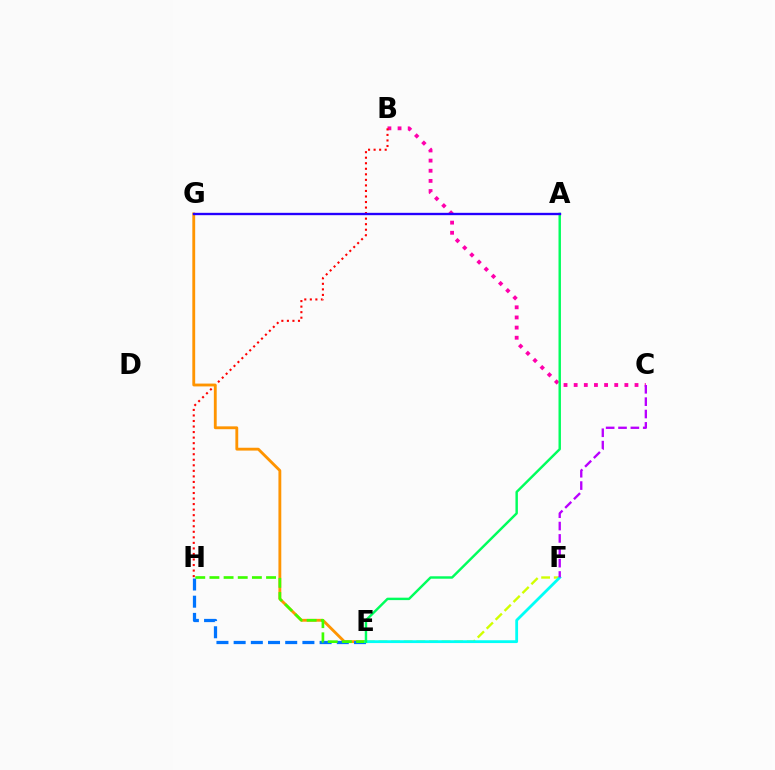{('B', 'C'): [{'color': '#ff00ac', 'line_style': 'dotted', 'thickness': 2.76}], ('B', 'H'): [{'color': '#ff0000', 'line_style': 'dotted', 'thickness': 1.51}], ('E', 'G'): [{'color': '#ff9400', 'line_style': 'solid', 'thickness': 2.05}], ('E', 'H'): [{'color': '#0074ff', 'line_style': 'dashed', 'thickness': 2.34}, {'color': '#3dff00', 'line_style': 'dashed', 'thickness': 1.92}], ('E', 'F'): [{'color': '#d1ff00', 'line_style': 'dashed', 'thickness': 1.71}, {'color': '#00fff6', 'line_style': 'solid', 'thickness': 2.02}], ('A', 'E'): [{'color': '#00ff5c', 'line_style': 'solid', 'thickness': 1.75}], ('C', 'F'): [{'color': '#b900ff', 'line_style': 'dashed', 'thickness': 1.68}], ('A', 'G'): [{'color': '#2500ff', 'line_style': 'solid', 'thickness': 1.7}]}